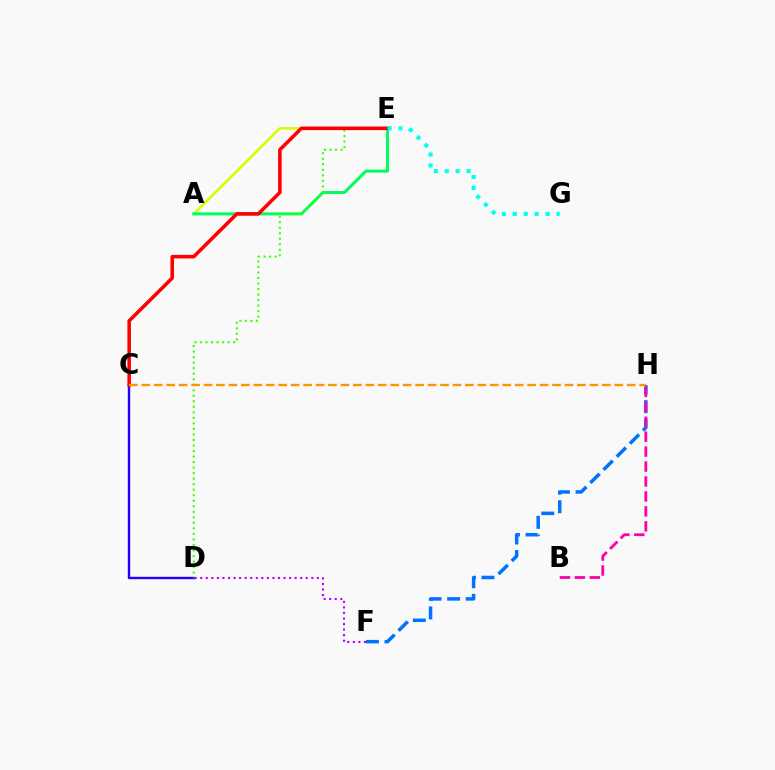{('A', 'E'): [{'color': '#d1ff00', 'line_style': 'solid', 'thickness': 1.78}, {'color': '#00ff5c', 'line_style': 'solid', 'thickness': 2.18}], ('F', 'H'): [{'color': '#0074ff', 'line_style': 'dashed', 'thickness': 2.52}], ('C', 'D'): [{'color': '#2500ff', 'line_style': 'solid', 'thickness': 1.73}], ('D', 'F'): [{'color': '#b900ff', 'line_style': 'dotted', 'thickness': 1.51}], ('D', 'E'): [{'color': '#3dff00', 'line_style': 'dotted', 'thickness': 1.5}], ('C', 'E'): [{'color': '#ff0000', 'line_style': 'solid', 'thickness': 2.56}], ('B', 'H'): [{'color': '#ff00ac', 'line_style': 'dashed', 'thickness': 2.03}], ('E', 'G'): [{'color': '#00fff6', 'line_style': 'dotted', 'thickness': 2.97}], ('C', 'H'): [{'color': '#ff9400', 'line_style': 'dashed', 'thickness': 1.69}]}